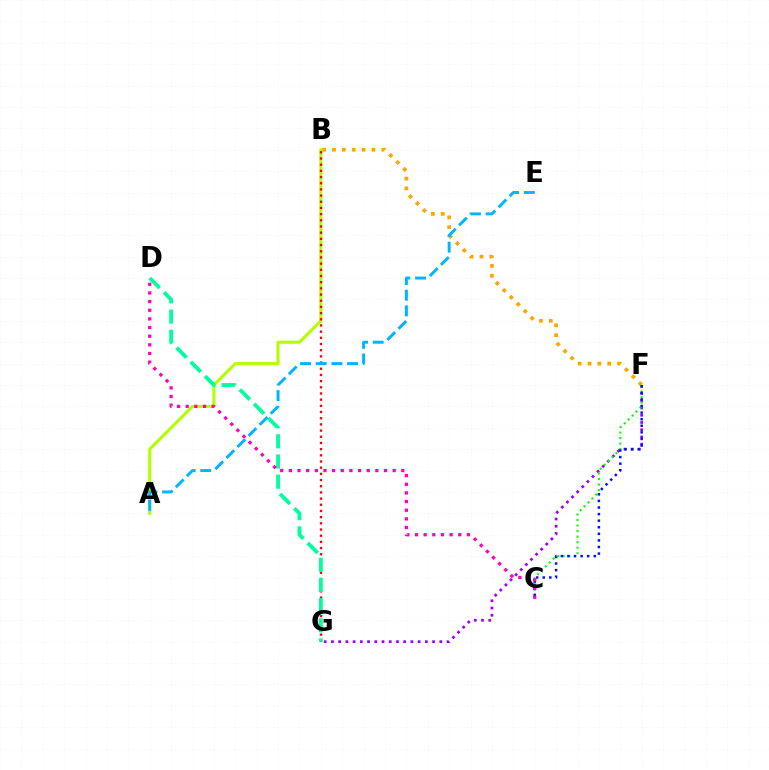{('A', 'B'): [{'color': '#b3ff00', 'line_style': 'solid', 'thickness': 2.2}], ('F', 'G'): [{'color': '#9b00ff', 'line_style': 'dotted', 'thickness': 1.96}], ('C', 'F'): [{'color': '#08ff00', 'line_style': 'dotted', 'thickness': 1.5}, {'color': '#0010ff', 'line_style': 'dotted', 'thickness': 1.79}], ('B', 'G'): [{'color': '#ff0000', 'line_style': 'dotted', 'thickness': 1.68}], ('B', 'F'): [{'color': '#ffa500', 'line_style': 'dotted', 'thickness': 2.68}], ('D', 'G'): [{'color': '#00ff9d', 'line_style': 'dashed', 'thickness': 2.74}], ('A', 'E'): [{'color': '#00b5ff', 'line_style': 'dashed', 'thickness': 2.13}], ('C', 'D'): [{'color': '#ff00bd', 'line_style': 'dotted', 'thickness': 2.35}]}